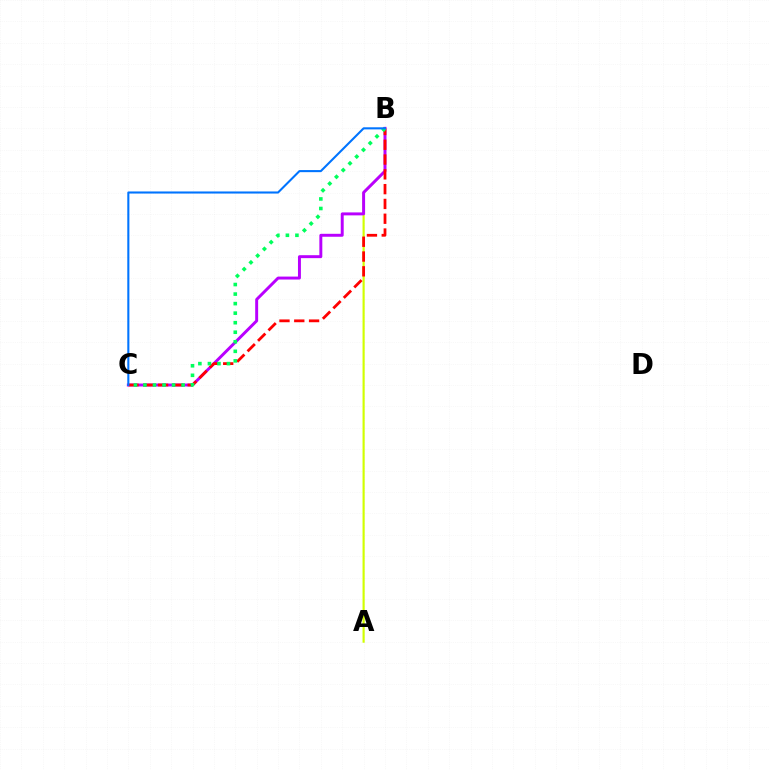{('A', 'B'): [{'color': '#d1ff00', 'line_style': 'solid', 'thickness': 1.55}], ('B', 'C'): [{'color': '#b900ff', 'line_style': 'solid', 'thickness': 2.12}, {'color': '#ff0000', 'line_style': 'dashed', 'thickness': 2.01}, {'color': '#00ff5c', 'line_style': 'dotted', 'thickness': 2.59}, {'color': '#0074ff', 'line_style': 'solid', 'thickness': 1.5}]}